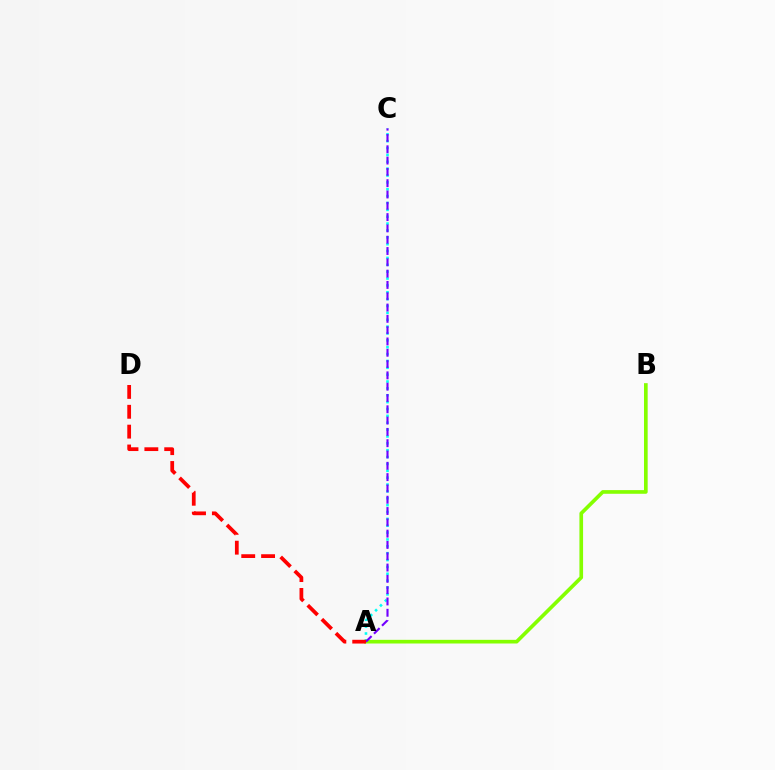{('A', 'C'): [{'color': '#00fff6', 'line_style': 'dotted', 'thickness': 1.87}, {'color': '#7200ff', 'line_style': 'dashed', 'thickness': 1.54}], ('A', 'B'): [{'color': '#84ff00', 'line_style': 'solid', 'thickness': 2.64}], ('A', 'D'): [{'color': '#ff0000', 'line_style': 'dashed', 'thickness': 2.7}]}